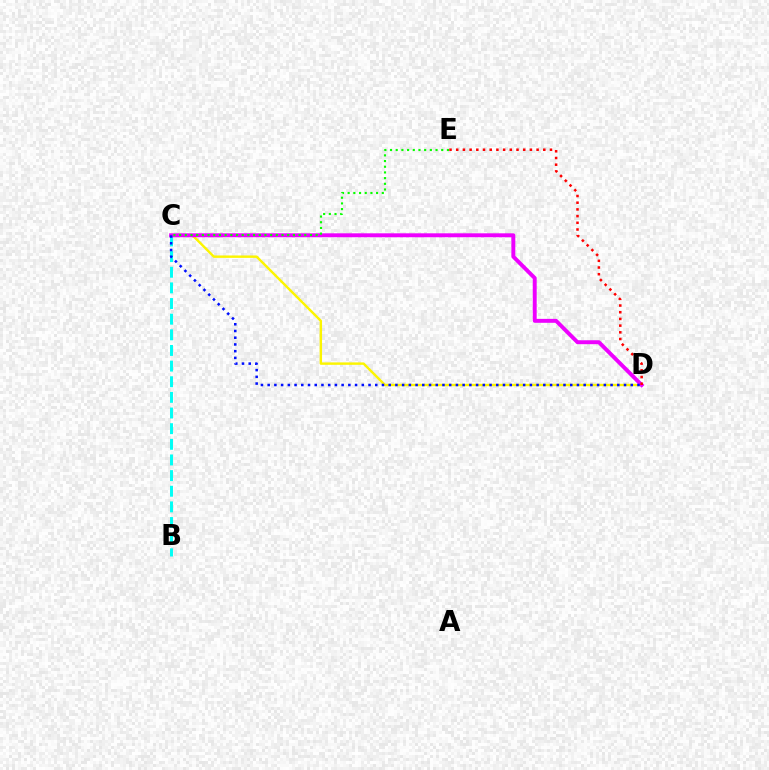{('B', 'C'): [{'color': '#00fff6', 'line_style': 'dashed', 'thickness': 2.12}], ('C', 'D'): [{'color': '#fcf500', 'line_style': 'solid', 'thickness': 1.74}, {'color': '#ee00ff', 'line_style': 'solid', 'thickness': 2.83}, {'color': '#0010ff', 'line_style': 'dotted', 'thickness': 1.83}], ('C', 'E'): [{'color': '#08ff00', 'line_style': 'dotted', 'thickness': 1.55}], ('D', 'E'): [{'color': '#ff0000', 'line_style': 'dotted', 'thickness': 1.82}]}